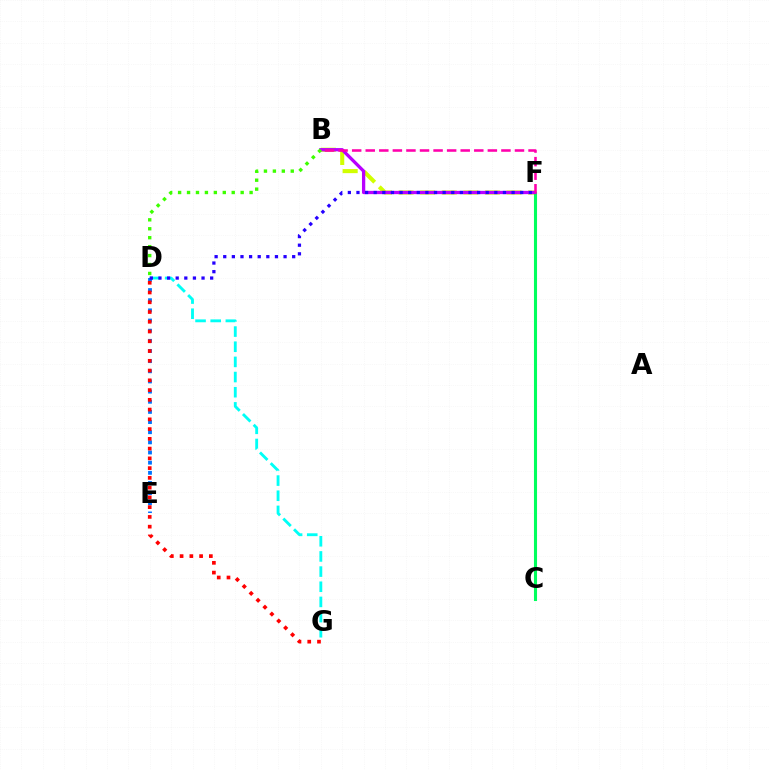{('C', 'F'): [{'color': '#ff9400', 'line_style': 'dotted', 'thickness': 1.97}, {'color': '#00ff5c', 'line_style': 'solid', 'thickness': 2.22}], ('D', 'G'): [{'color': '#00fff6', 'line_style': 'dashed', 'thickness': 2.06}, {'color': '#ff0000', 'line_style': 'dotted', 'thickness': 2.65}], ('B', 'F'): [{'color': '#d1ff00', 'line_style': 'dashed', 'thickness': 2.93}, {'color': '#b900ff', 'line_style': 'solid', 'thickness': 2.37}, {'color': '#ff00ac', 'line_style': 'dashed', 'thickness': 1.84}], ('D', 'E'): [{'color': '#0074ff', 'line_style': 'dotted', 'thickness': 2.76}], ('D', 'F'): [{'color': '#2500ff', 'line_style': 'dotted', 'thickness': 2.34}], ('B', 'D'): [{'color': '#3dff00', 'line_style': 'dotted', 'thickness': 2.43}]}